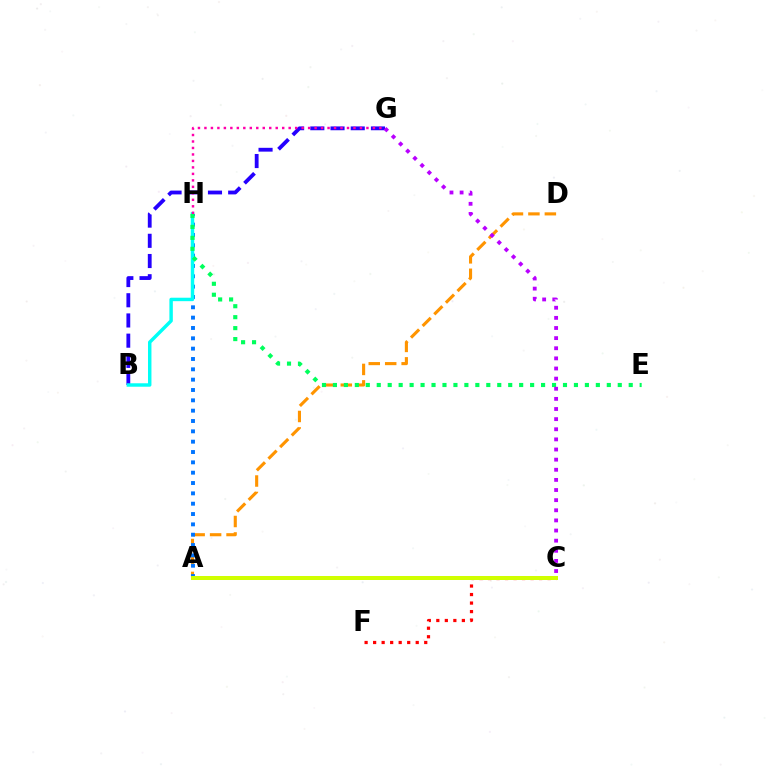{('A', 'D'): [{'color': '#ff9400', 'line_style': 'dashed', 'thickness': 2.23}], ('B', 'G'): [{'color': '#2500ff', 'line_style': 'dashed', 'thickness': 2.75}], ('A', 'H'): [{'color': '#0074ff', 'line_style': 'dotted', 'thickness': 2.81}], ('B', 'H'): [{'color': '#00fff6', 'line_style': 'solid', 'thickness': 2.48}], ('C', 'F'): [{'color': '#ff0000', 'line_style': 'dotted', 'thickness': 2.31}], ('A', 'C'): [{'color': '#3dff00', 'line_style': 'solid', 'thickness': 2.58}, {'color': '#d1ff00', 'line_style': 'solid', 'thickness': 2.86}], ('E', 'H'): [{'color': '#00ff5c', 'line_style': 'dotted', 'thickness': 2.98}], ('G', 'H'): [{'color': '#ff00ac', 'line_style': 'dotted', 'thickness': 1.76}], ('C', 'G'): [{'color': '#b900ff', 'line_style': 'dotted', 'thickness': 2.75}]}